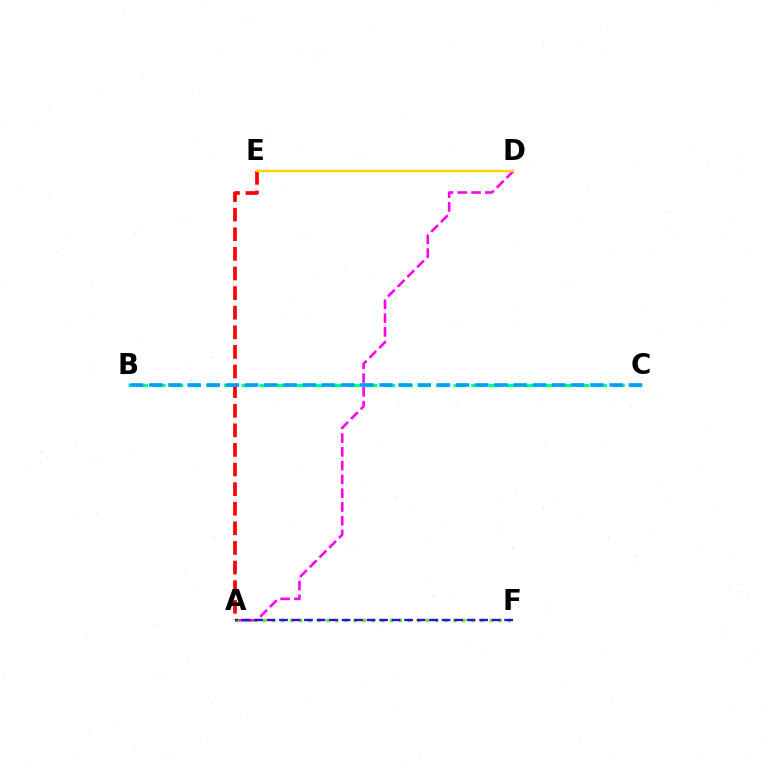{('A', 'D'): [{'color': '#ff00ed', 'line_style': 'dashed', 'thickness': 1.87}], ('A', 'F'): [{'color': '#4fff00', 'line_style': 'dotted', 'thickness': 2.46}, {'color': '#3700ff', 'line_style': 'dashed', 'thickness': 1.7}], ('B', 'C'): [{'color': '#00ff86', 'line_style': 'dashed', 'thickness': 2.4}, {'color': '#009eff', 'line_style': 'dashed', 'thickness': 2.61}], ('A', 'E'): [{'color': '#ff0000', 'line_style': 'dashed', 'thickness': 2.66}], ('D', 'E'): [{'color': '#ffd500', 'line_style': 'solid', 'thickness': 1.78}]}